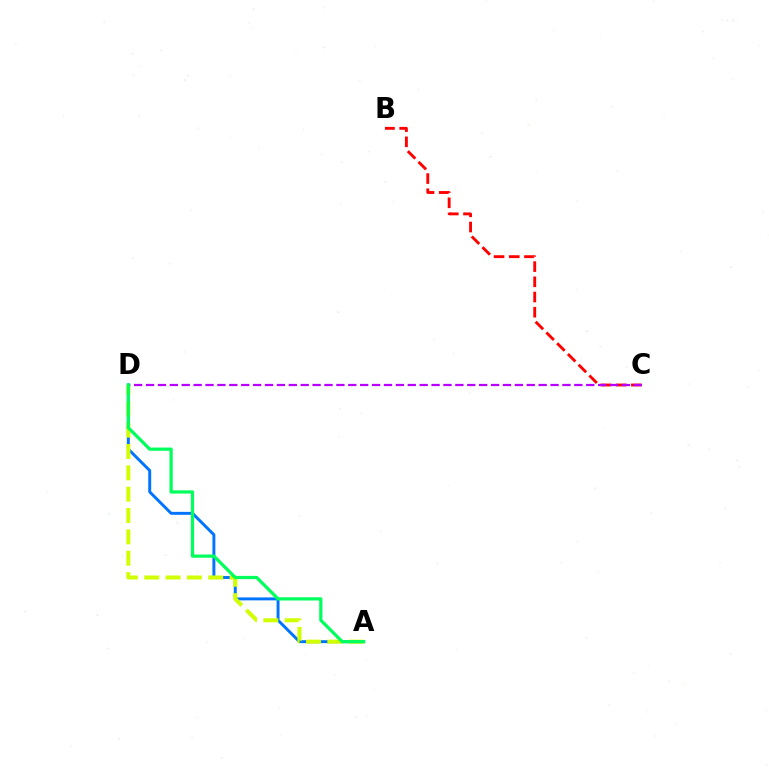{('A', 'D'): [{'color': '#0074ff', 'line_style': 'solid', 'thickness': 2.11}, {'color': '#d1ff00', 'line_style': 'dashed', 'thickness': 2.9}, {'color': '#00ff5c', 'line_style': 'solid', 'thickness': 2.32}], ('B', 'C'): [{'color': '#ff0000', 'line_style': 'dashed', 'thickness': 2.07}], ('C', 'D'): [{'color': '#b900ff', 'line_style': 'dashed', 'thickness': 1.62}]}